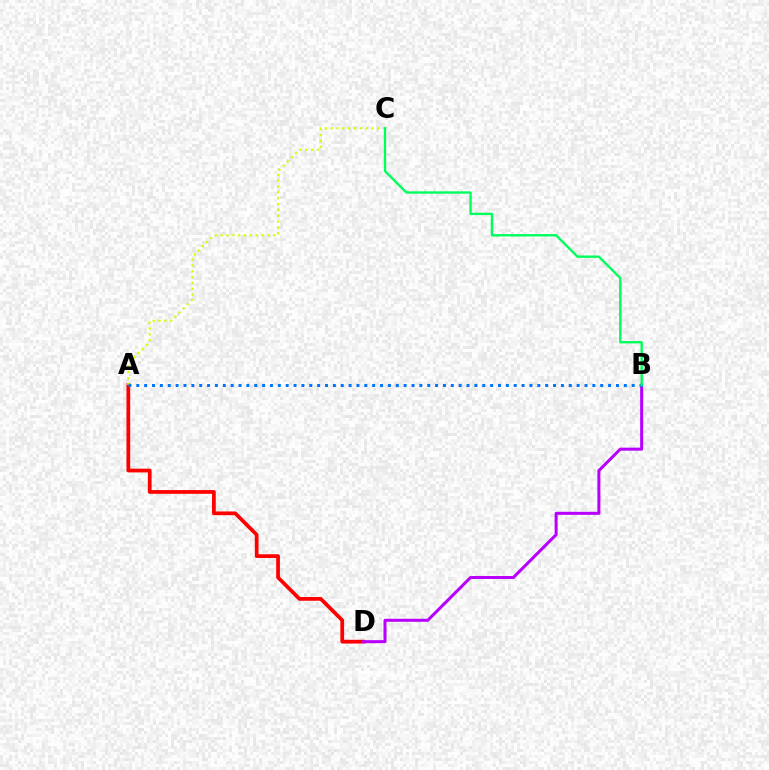{('A', 'D'): [{'color': '#ff0000', 'line_style': 'solid', 'thickness': 2.69}], ('A', 'C'): [{'color': '#d1ff00', 'line_style': 'dotted', 'thickness': 1.59}], ('B', 'D'): [{'color': '#b900ff', 'line_style': 'solid', 'thickness': 2.18}], ('A', 'B'): [{'color': '#0074ff', 'line_style': 'dotted', 'thickness': 2.14}], ('B', 'C'): [{'color': '#00ff5c', 'line_style': 'solid', 'thickness': 1.7}]}